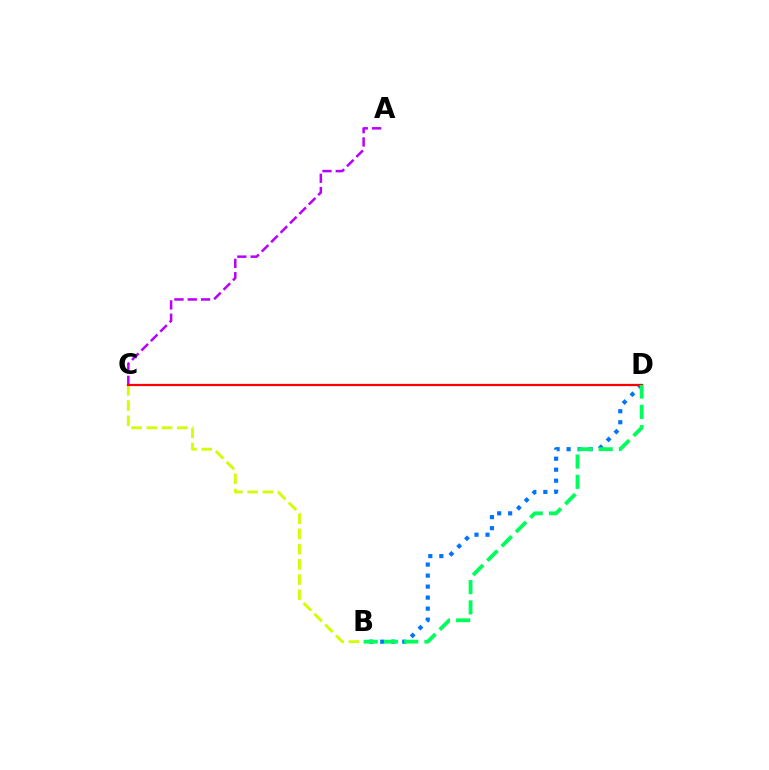{('B', 'D'): [{'color': '#0074ff', 'line_style': 'dotted', 'thickness': 2.99}, {'color': '#00ff5c', 'line_style': 'dashed', 'thickness': 2.75}], ('B', 'C'): [{'color': '#d1ff00', 'line_style': 'dashed', 'thickness': 2.07}], ('A', 'C'): [{'color': '#b900ff', 'line_style': 'dashed', 'thickness': 1.81}], ('C', 'D'): [{'color': '#ff0000', 'line_style': 'solid', 'thickness': 1.6}]}